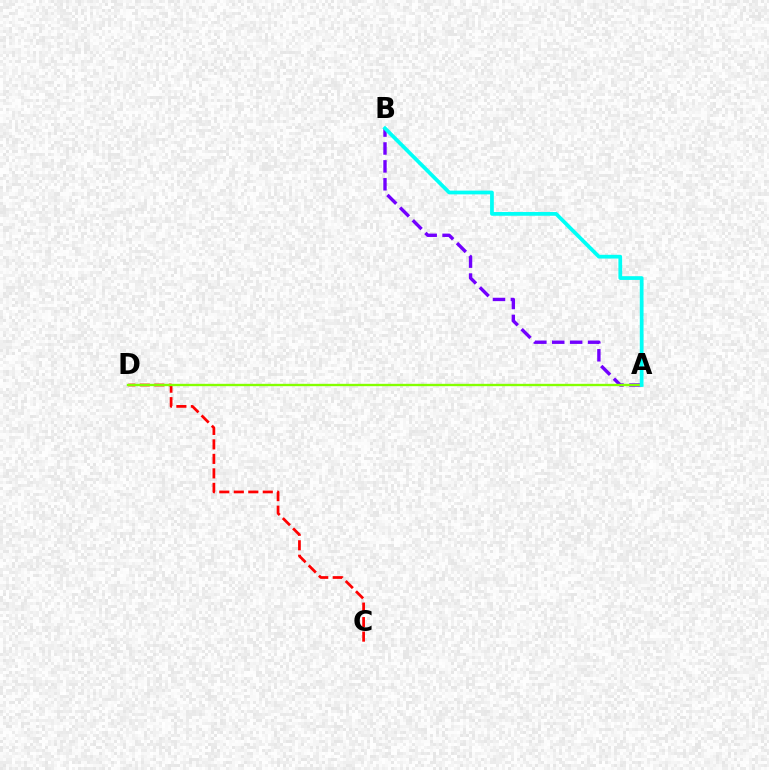{('A', 'B'): [{'color': '#7200ff', 'line_style': 'dashed', 'thickness': 2.43}, {'color': '#00fff6', 'line_style': 'solid', 'thickness': 2.69}], ('C', 'D'): [{'color': '#ff0000', 'line_style': 'dashed', 'thickness': 1.97}], ('A', 'D'): [{'color': '#84ff00', 'line_style': 'solid', 'thickness': 1.7}]}